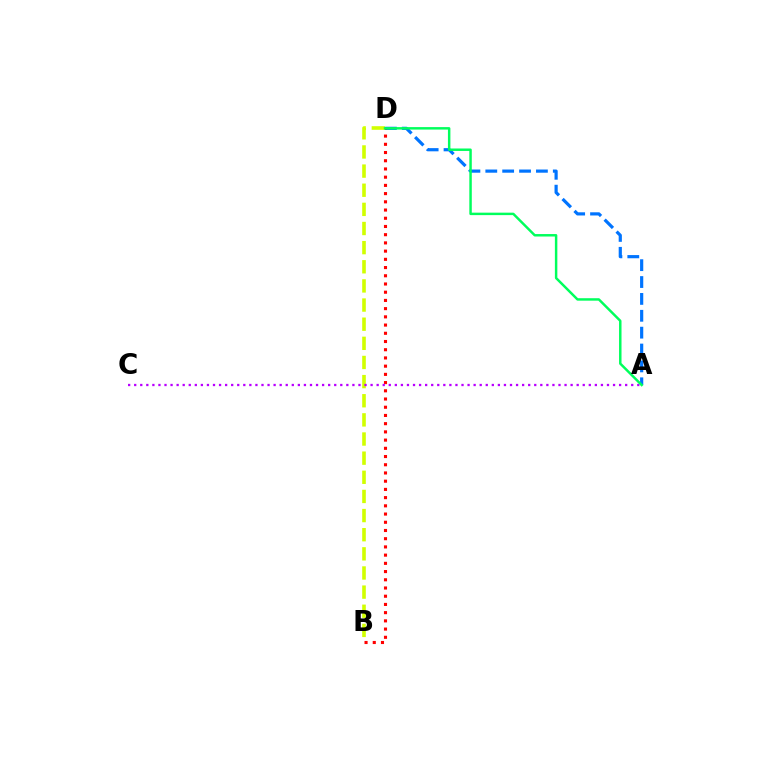{('A', 'D'): [{'color': '#0074ff', 'line_style': 'dashed', 'thickness': 2.29}, {'color': '#00ff5c', 'line_style': 'solid', 'thickness': 1.77}], ('B', 'D'): [{'color': '#ff0000', 'line_style': 'dotted', 'thickness': 2.23}, {'color': '#d1ff00', 'line_style': 'dashed', 'thickness': 2.6}], ('A', 'C'): [{'color': '#b900ff', 'line_style': 'dotted', 'thickness': 1.65}]}